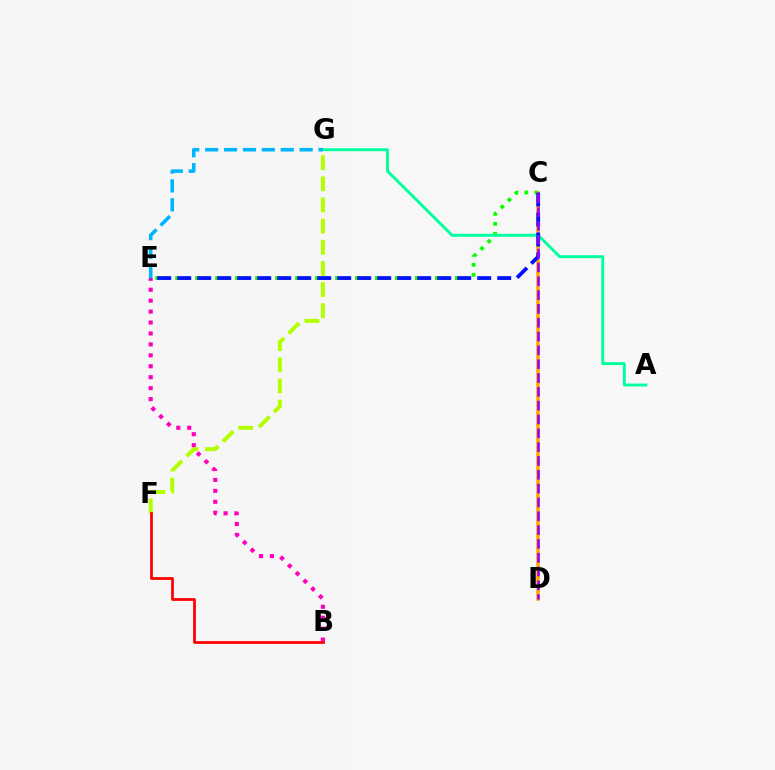{('F', 'G'): [{'color': '#b3ff00', 'line_style': 'dashed', 'thickness': 2.87}], ('B', 'E'): [{'color': '#ff00bd', 'line_style': 'dotted', 'thickness': 2.97}], ('C', 'E'): [{'color': '#08ff00', 'line_style': 'dotted', 'thickness': 2.71}, {'color': '#0010ff', 'line_style': 'dashed', 'thickness': 2.72}], ('C', 'D'): [{'color': '#ffa500', 'line_style': 'solid', 'thickness': 2.55}, {'color': '#9b00ff', 'line_style': 'dashed', 'thickness': 1.88}], ('A', 'G'): [{'color': '#00ff9d', 'line_style': 'solid', 'thickness': 2.09}], ('E', 'G'): [{'color': '#00b5ff', 'line_style': 'dashed', 'thickness': 2.57}], ('B', 'F'): [{'color': '#ff0000', 'line_style': 'solid', 'thickness': 1.97}]}